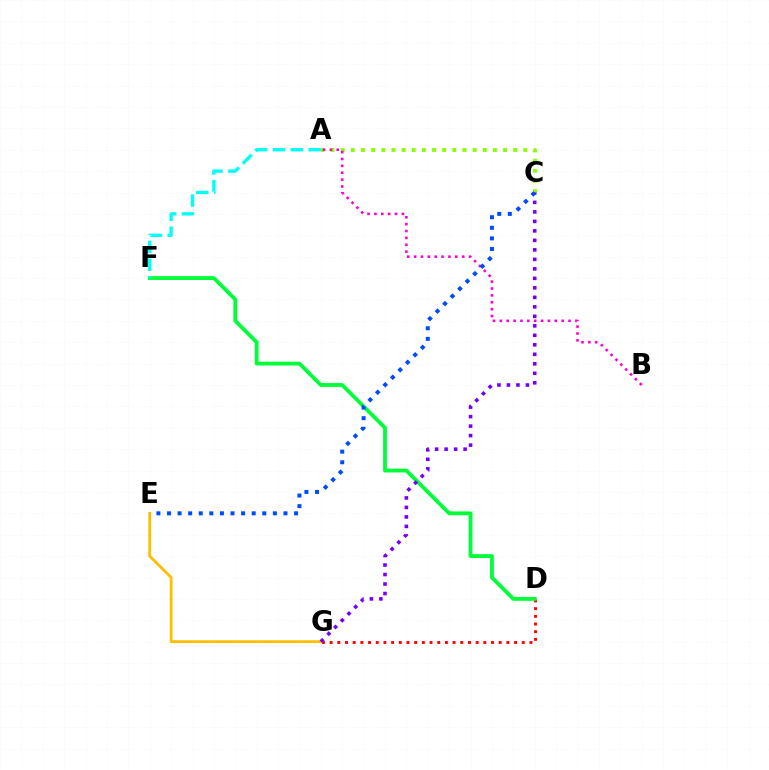{('D', 'G'): [{'color': '#ff0000', 'line_style': 'dotted', 'thickness': 2.09}], ('A', 'C'): [{'color': '#84ff00', 'line_style': 'dotted', 'thickness': 2.76}], ('E', 'G'): [{'color': '#ffbd00', 'line_style': 'solid', 'thickness': 2.01}], ('A', 'B'): [{'color': '#ff00cf', 'line_style': 'dotted', 'thickness': 1.87}], ('D', 'F'): [{'color': '#00ff39', 'line_style': 'solid', 'thickness': 2.74}], ('A', 'F'): [{'color': '#00fff6', 'line_style': 'dashed', 'thickness': 2.42}], ('C', 'G'): [{'color': '#7200ff', 'line_style': 'dotted', 'thickness': 2.58}], ('C', 'E'): [{'color': '#004bff', 'line_style': 'dotted', 'thickness': 2.88}]}